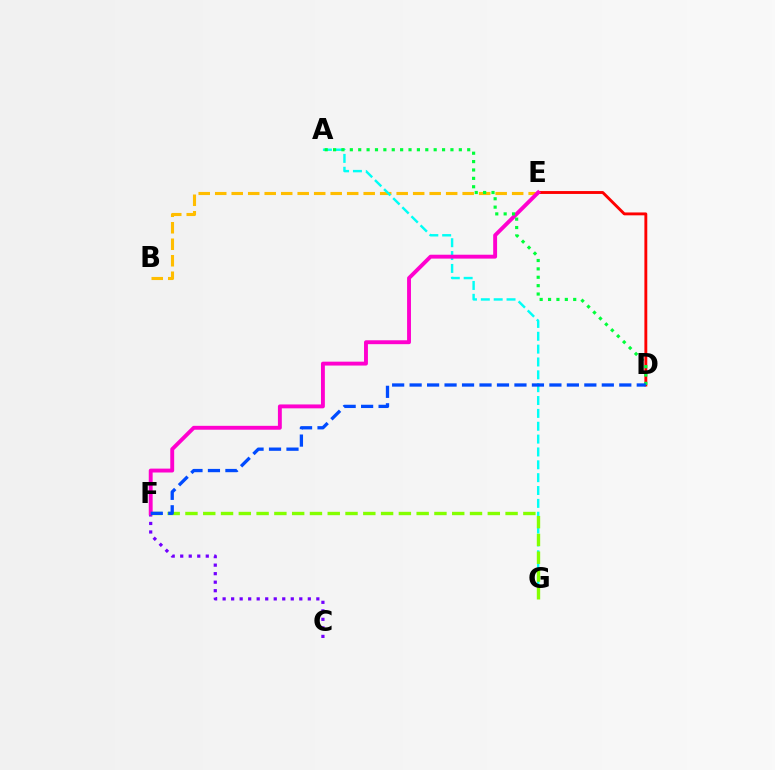{('D', 'E'): [{'color': '#ff0000', 'line_style': 'solid', 'thickness': 2.07}], ('B', 'E'): [{'color': '#ffbd00', 'line_style': 'dashed', 'thickness': 2.24}], ('A', 'G'): [{'color': '#00fff6', 'line_style': 'dashed', 'thickness': 1.75}], ('C', 'F'): [{'color': '#7200ff', 'line_style': 'dotted', 'thickness': 2.31}], ('F', 'G'): [{'color': '#84ff00', 'line_style': 'dashed', 'thickness': 2.42}], ('E', 'F'): [{'color': '#ff00cf', 'line_style': 'solid', 'thickness': 2.8}], ('A', 'D'): [{'color': '#00ff39', 'line_style': 'dotted', 'thickness': 2.28}], ('D', 'F'): [{'color': '#004bff', 'line_style': 'dashed', 'thickness': 2.37}]}